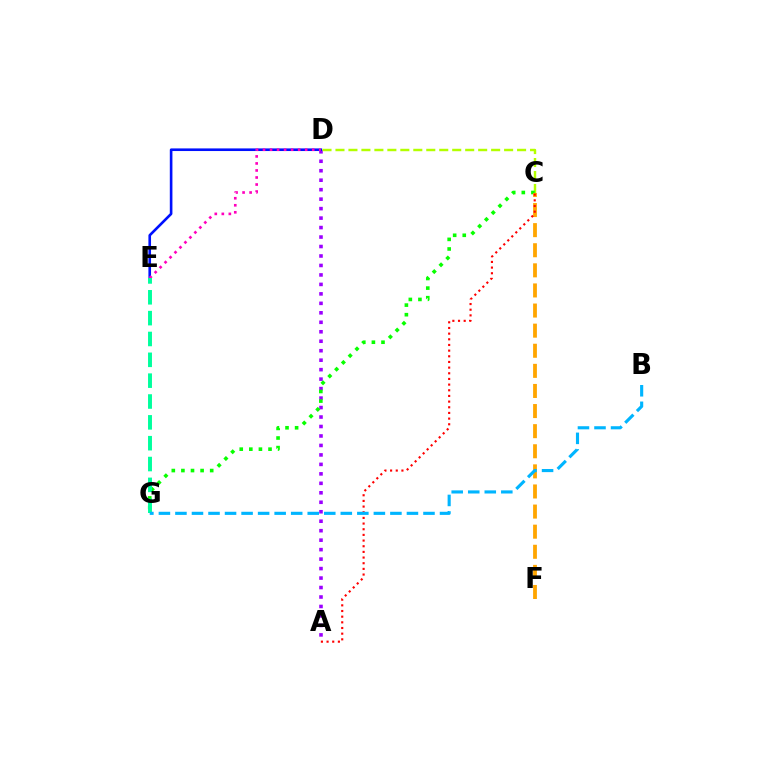{('A', 'D'): [{'color': '#9b00ff', 'line_style': 'dotted', 'thickness': 2.57}], ('D', 'E'): [{'color': '#0010ff', 'line_style': 'solid', 'thickness': 1.89}, {'color': '#ff00bd', 'line_style': 'dotted', 'thickness': 1.91}], ('C', 'D'): [{'color': '#b3ff00', 'line_style': 'dashed', 'thickness': 1.76}], ('C', 'G'): [{'color': '#08ff00', 'line_style': 'dotted', 'thickness': 2.61}], ('C', 'F'): [{'color': '#ffa500', 'line_style': 'dashed', 'thickness': 2.73}], ('A', 'C'): [{'color': '#ff0000', 'line_style': 'dotted', 'thickness': 1.54}], ('E', 'G'): [{'color': '#00ff9d', 'line_style': 'dashed', 'thickness': 2.83}], ('B', 'G'): [{'color': '#00b5ff', 'line_style': 'dashed', 'thickness': 2.25}]}